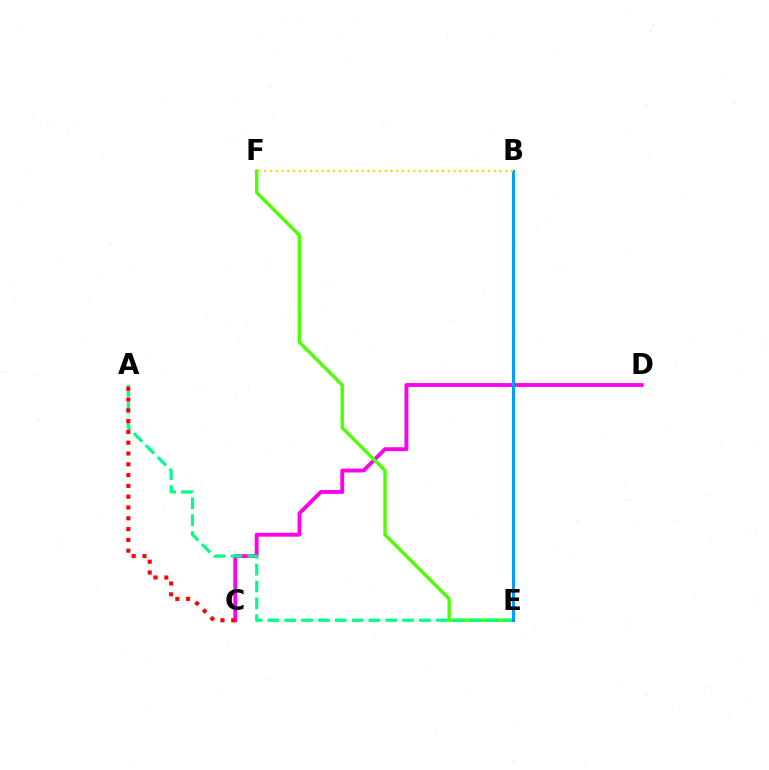{('C', 'D'): [{'color': '#ff00ed', 'line_style': 'solid', 'thickness': 2.78}], ('B', 'E'): [{'color': '#3700ff', 'line_style': 'solid', 'thickness': 2.1}, {'color': '#009eff', 'line_style': 'solid', 'thickness': 2.17}], ('E', 'F'): [{'color': '#4fff00', 'line_style': 'solid', 'thickness': 2.45}], ('A', 'E'): [{'color': '#00ff86', 'line_style': 'dashed', 'thickness': 2.29}], ('B', 'F'): [{'color': '#ffd500', 'line_style': 'dotted', 'thickness': 1.56}], ('A', 'C'): [{'color': '#ff0000', 'line_style': 'dotted', 'thickness': 2.93}]}